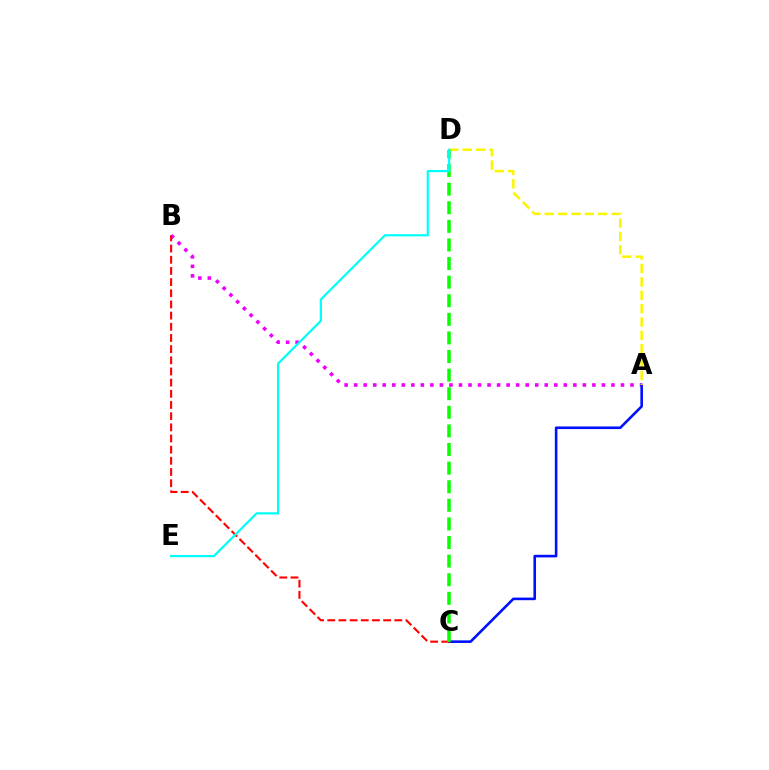{('A', 'B'): [{'color': '#ee00ff', 'line_style': 'dotted', 'thickness': 2.59}], ('A', 'C'): [{'color': '#0010ff', 'line_style': 'solid', 'thickness': 1.88}], ('A', 'D'): [{'color': '#fcf500', 'line_style': 'dashed', 'thickness': 1.82}], ('B', 'C'): [{'color': '#ff0000', 'line_style': 'dashed', 'thickness': 1.52}], ('C', 'D'): [{'color': '#08ff00', 'line_style': 'dashed', 'thickness': 2.53}], ('D', 'E'): [{'color': '#00fff6', 'line_style': 'solid', 'thickness': 1.59}]}